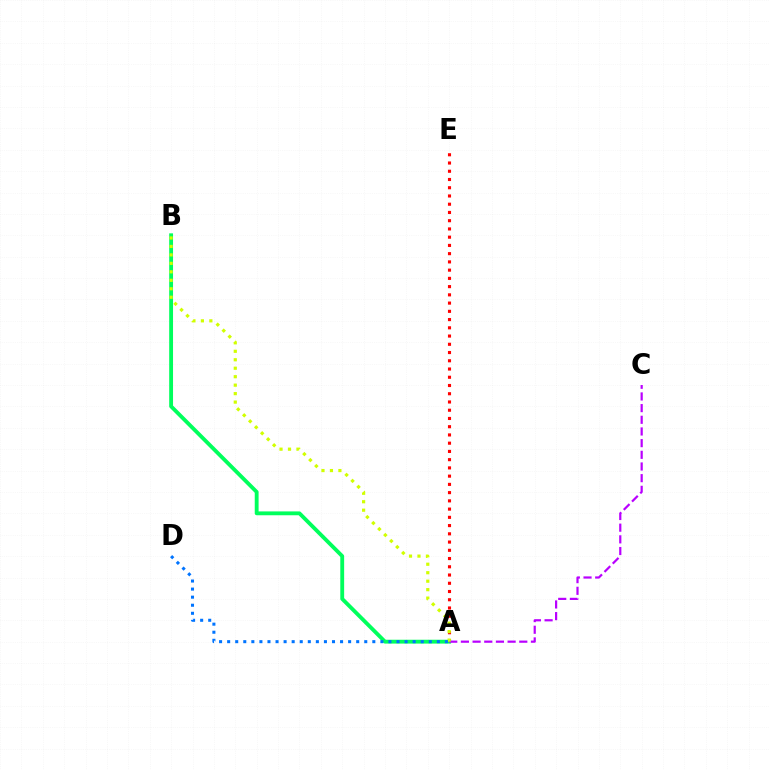{('A', 'E'): [{'color': '#ff0000', 'line_style': 'dotted', 'thickness': 2.24}], ('A', 'B'): [{'color': '#00ff5c', 'line_style': 'solid', 'thickness': 2.77}, {'color': '#d1ff00', 'line_style': 'dotted', 'thickness': 2.3}], ('A', 'C'): [{'color': '#b900ff', 'line_style': 'dashed', 'thickness': 1.59}], ('A', 'D'): [{'color': '#0074ff', 'line_style': 'dotted', 'thickness': 2.19}]}